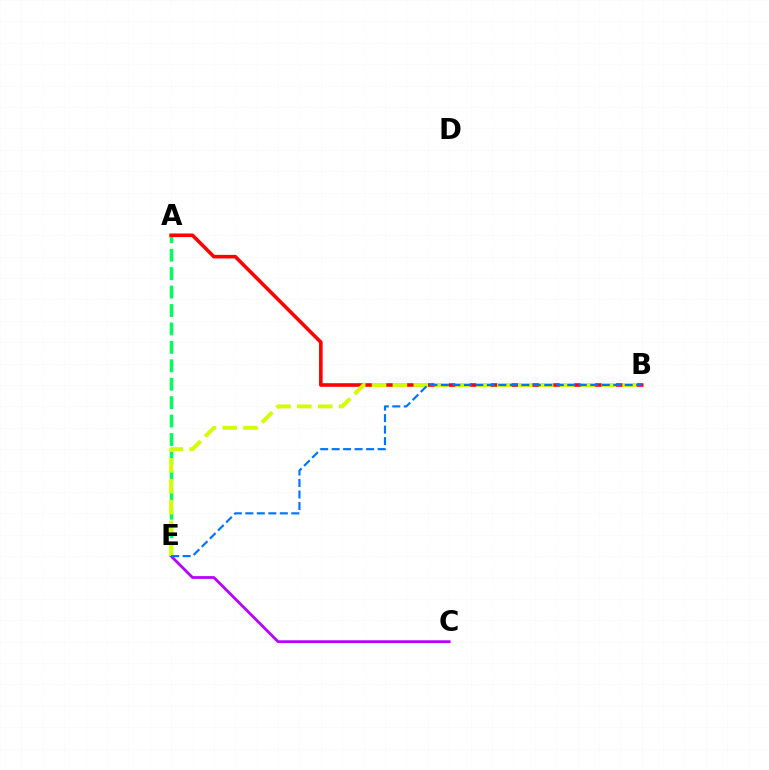{('A', 'E'): [{'color': '#00ff5c', 'line_style': 'dashed', 'thickness': 2.5}], ('C', 'E'): [{'color': '#b900ff', 'line_style': 'solid', 'thickness': 2.0}], ('A', 'B'): [{'color': '#ff0000', 'line_style': 'solid', 'thickness': 2.59}], ('B', 'E'): [{'color': '#d1ff00', 'line_style': 'dashed', 'thickness': 2.84}, {'color': '#0074ff', 'line_style': 'dashed', 'thickness': 1.56}]}